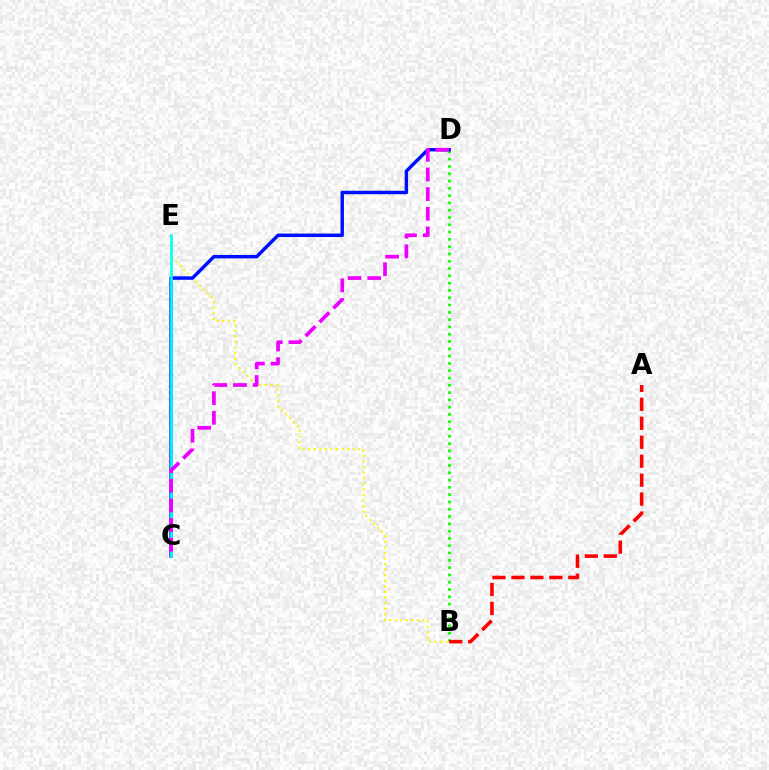{('B', 'D'): [{'color': '#08ff00', 'line_style': 'dotted', 'thickness': 1.98}], ('B', 'E'): [{'color': '#fcf500', 'line_style': 'dotted', 'thickness': 1.51}], ('C', 'D'): [{'color': '#0010ff', 'line_style': 'solid', 'thickness': 2.49}, {'color': '#ee00ff', 'line_style': 'dashed', 'thickness': 2.67}], ('C', 'E'): [{'color': '#00fff6', 'line_style': 'solid', 'thickness': 1.92}], ('A', 'B'): [{'color': '#ff0000', 'line_style': 'dashed', 'thickness': 2.58}]}